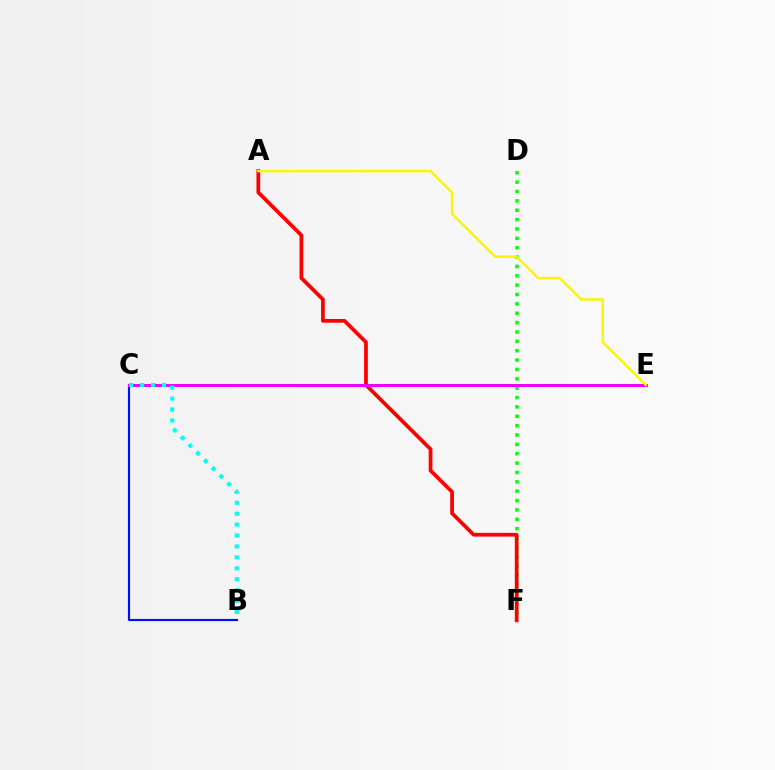{('D', 'F'): [{'color': '#08ff00', 'line_style': 'dotted', 'thickness': 2.54}], ('B', 'C'): [{'color': '#0010ff', 'line_style': 'solid', 'thickness': 1.56}, {'color': '#00fff6', 'line_style': 'dotted', 'thickness': 2.97}], ('A', 'F'): [{'color': '#ff0000', 'line_style': 'solid', 'thickness': 2.69}], ('C', 'E'): [{'color': '#ee00ff', 'line_style': 'solid', 'thickness': 2.15}], ('A', 'E'): [{'color': '#fcf500', 'line_style': 'solid', 'thickness': 1.74}]}